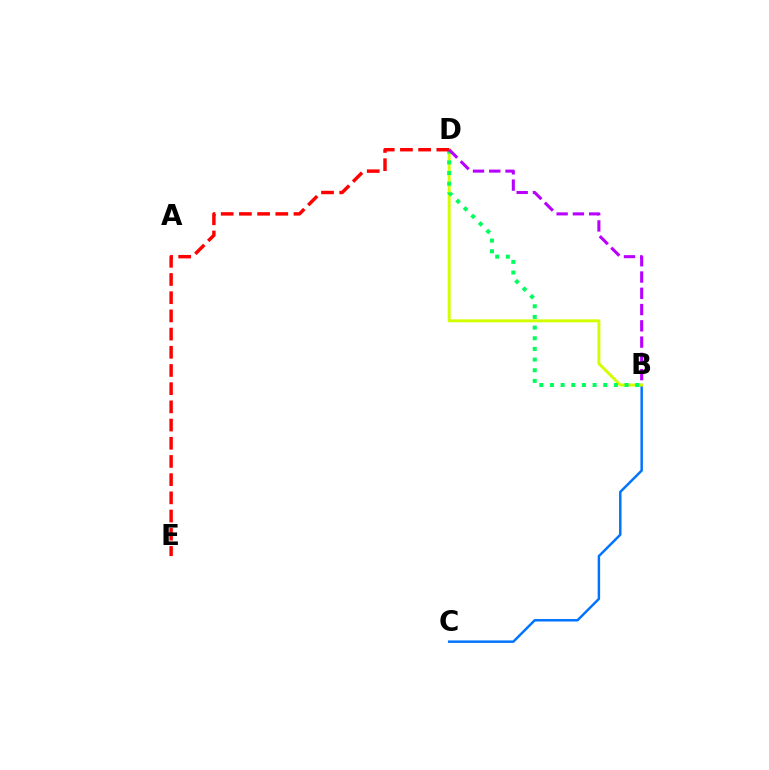{('B', 'C'): [{'color': '#0074ff', 'line_style': 'solid', 'thickness': 1.78}], ('B', 'D'): [{'color': '#d1ff00', 'line_style': 'solid', 'thickness': 2.11}, {'color': '#00ff5c', 'line_style': 'dotted', 'thickness': 2.9}, {'color': '#b900ff', 'line_style': 'dashed', 'thickness': 2.21}], ('D', 'E'): [{'color': '#ff0000', 'line_style': 'dashed', 'thickness': 2.47}]}